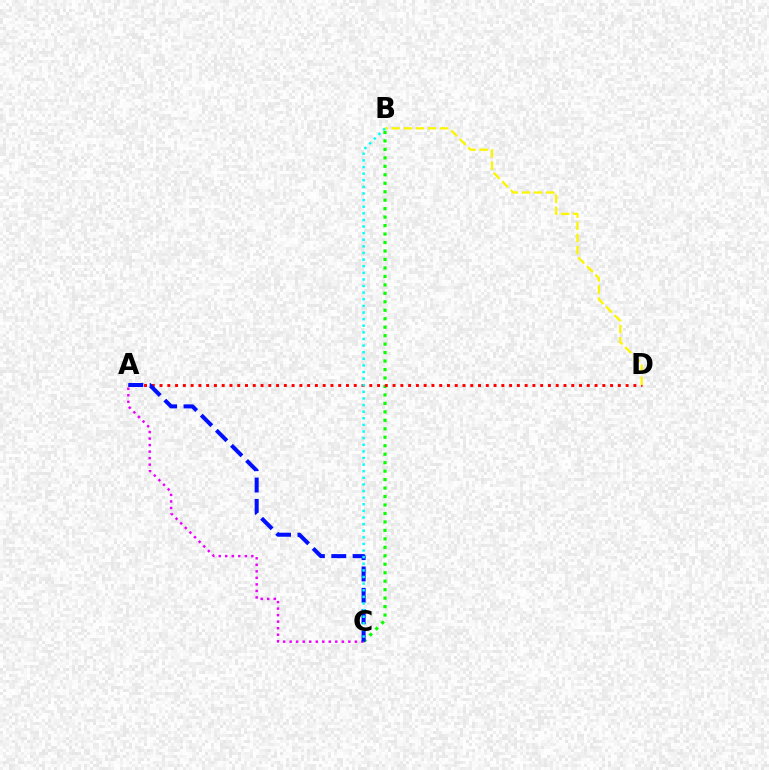{('B', 'C'): [{'color': '#08ff00', 'line_style': 'dotted', 'thickness': 2.3}, {'color': '#00fff6', 'line_style': 'dotted', 'thickness': 1.8}], ('A', 'C'): [{'color': '#ee00ff', 'line_style': 'dotted', 'thickness': 1.77}, {'color': '#0010ff', 'line_style': 'dashed', 'thickness': 2.9}], ('A', 'D'): [{'color': '#ff0000', 'line_style': 'dotted', 'thickness': 2.11}], ('B', 'D'): [{'color': '#fcf500', 'line_style': 'dashed', 'thickness': 1.64}]}